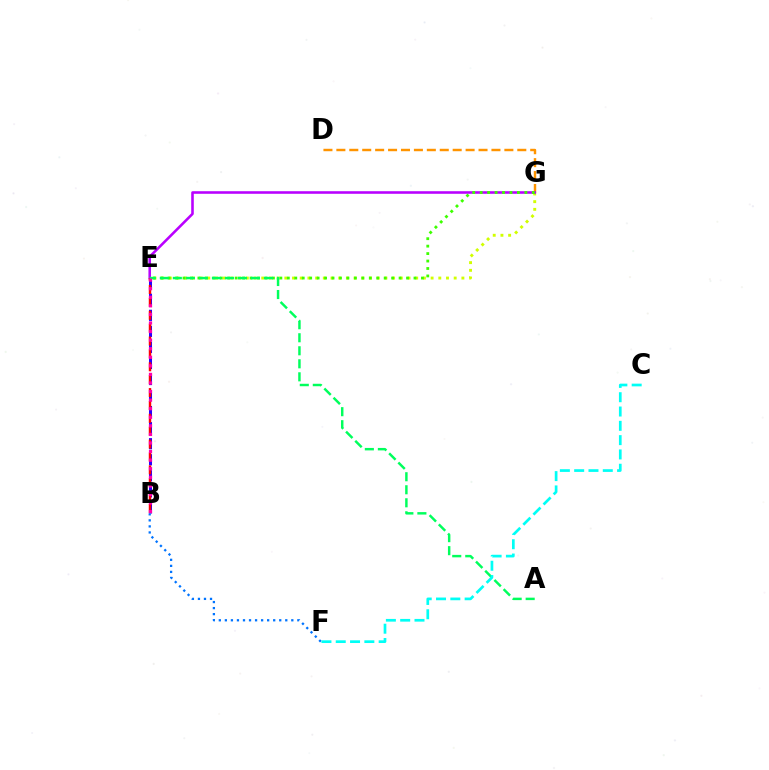{('D', 'G'): [{'color': '#ff9400', 'line_style': 'dashed', 'thickness': 1.76}], ('B', 'E'): [{'color': '#2500ff', 'line_style': 'dashed', 'thickness': 2.18}, {'color': '#ff0000', 'line_style': 'dashed', 'thickness': 1.75}, {'color': '#ff00ac', 'line_style': 'dotted', 'thickness': 2.33}], ('E', 'G'): [{'color': '#d1ff00', 'line_style': 'dotted', 'thickness': 2.09}, {'color': '#b900ff', 'line_style': 'solid', 'thickness': 1.85}, {'color': '#3dff00', 'line_style': 'dotted', 'thickness': 2.02}], ('B', 'F'): [{'color': '#0074ff', 'line_style': 'dotted', 'thickness': 1.64}], ('A', 'E'): [{'color': '#00ff5c', 'line_style': 'dashed', 'thickness': 1.77}], ('C', 'F'): [{'color': '#00fff6', 'line_style': 'dashed', 'thickness': 1.94}]}